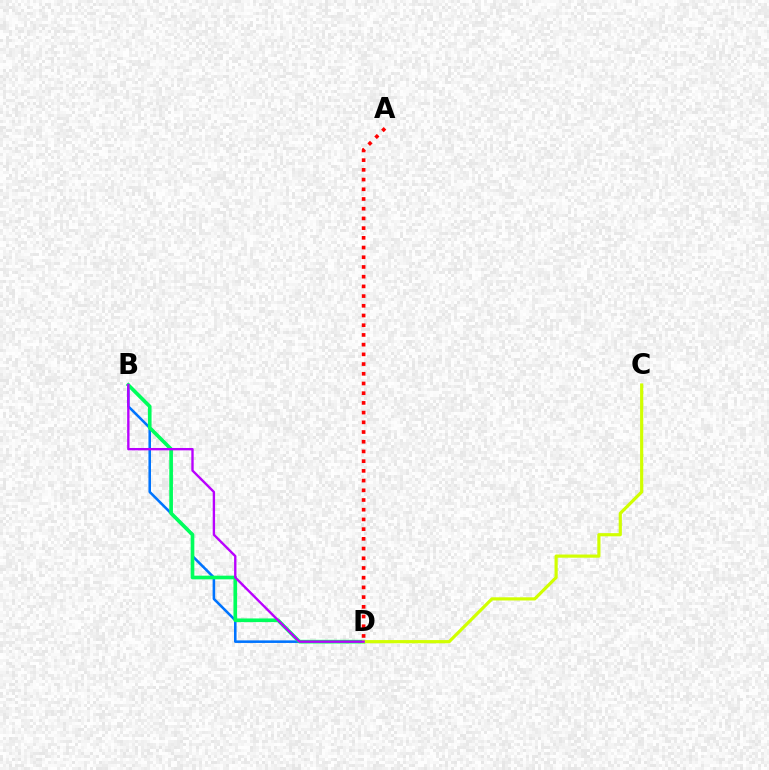{('B', 'D'): [{'color': '#0074ff', 'line_style': 'solid', 'thickness': 1.84}, {'color': '#00ff5c', 'line_style': 'solid', 'thickness': 2.64}, {'color': '#b900ff', 'line_style': 'solid', 'thickness': 1.7}], ('A', 'D'): [{'color': '#ff0000', 'line_style': 'dotted', 'thickness': 2.64}], ('C', 'D'): [{'color': '#d1ff00', 'line_style': 'solid', 'thickness': 2.28}]}